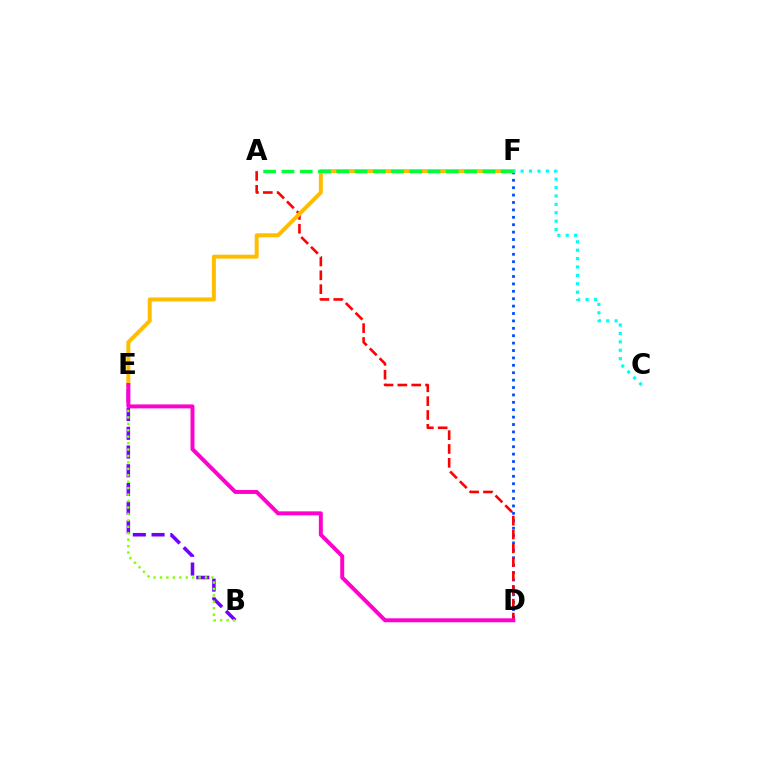{('D', 'F'): [{'color': '#004bff', 'line_style': 'dotted', 'thickness': 2.01}], ('A', 'D'): [{'color': '#ff0000', 'line_style': 'dashed', 'thickness': 1.88}], ('E', 'F'): [{'color': '#ffbd00', 'line_style': 'solid', 'thickness': 2.85}], ('B', 'E'): [{'color': '#7200ff', 'line_style': 'dashed', 'thickness': 2.55}, {'color': '#84ff00', 'line_style': 'dotted', 'thickness': 1.75}], ('C', 'F'): [{'color': '#00fff6', 'line_style': 'dotted', 'thickness': 2.28}], ('A', 'F'): [{'color': '#00ff39', 'line_style': 'dashed', 'thickness': 2.48}], ('D', 'E'): [{'color': '#ff00cf', 'line_style': 'solid', 'thickness': 2.85}]}